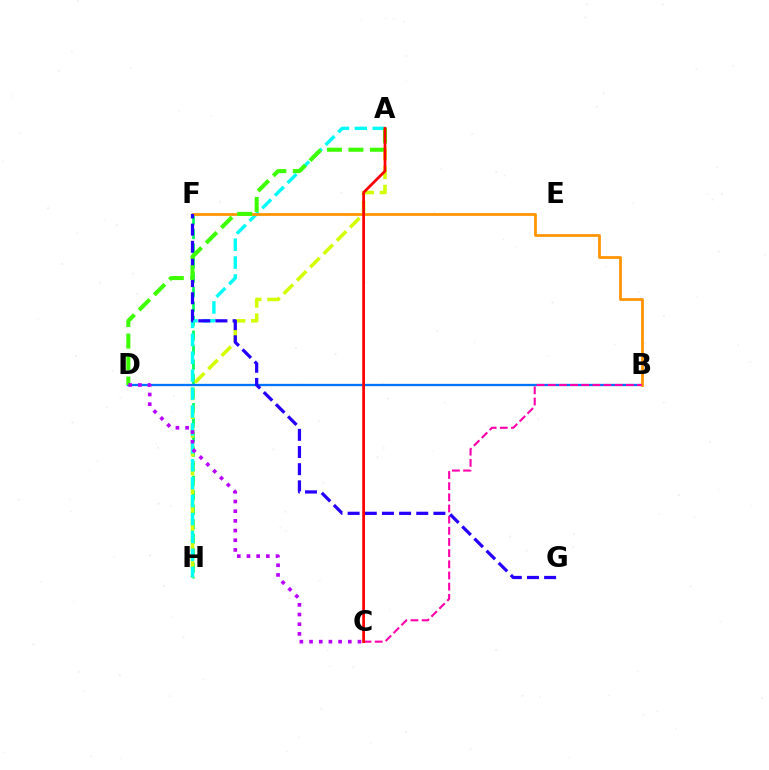{('F', 'H'): [{'color': '#00ff5c', 'line_style': 'dashed', 'thickness': 1.97}], ('B', 'D'): [{'color': '#0074ff', 'line_style': 'solid', 'thickness': 1.65}], ('A', 'H'): [{'color': '#d1ff00', 'line_style': 'dashed', 'thickness': 2.55}, {'color': '#00fff6', 'line_style': 'dashed', 'thickness': 2.43}], ('B', 'F'): [{'color': '#ff9400', 'line_style': 'solid', 'thickness': 1.98}], ('B', 'C'): [{'color': '#ff00ac', 'line_style': 'dashed', 'thickness': 1.52}], ('F', 'G'): [{'color': '#2500ff', 'line_style': 'dashed', 'thickness': 2.33}], ('A', 'D'): [{'color': '#3dff00', 'line_style': 'dashed', 'thickness': 2.92}], ('C', 'D'): [{'color': '#b900ff', 'line_style': 'dotted', 'thickness': 2.63}], ('A', 'C'): [{'color': '#ff0000', 'line_style': 'solid', 'thickness': 1.97}]}